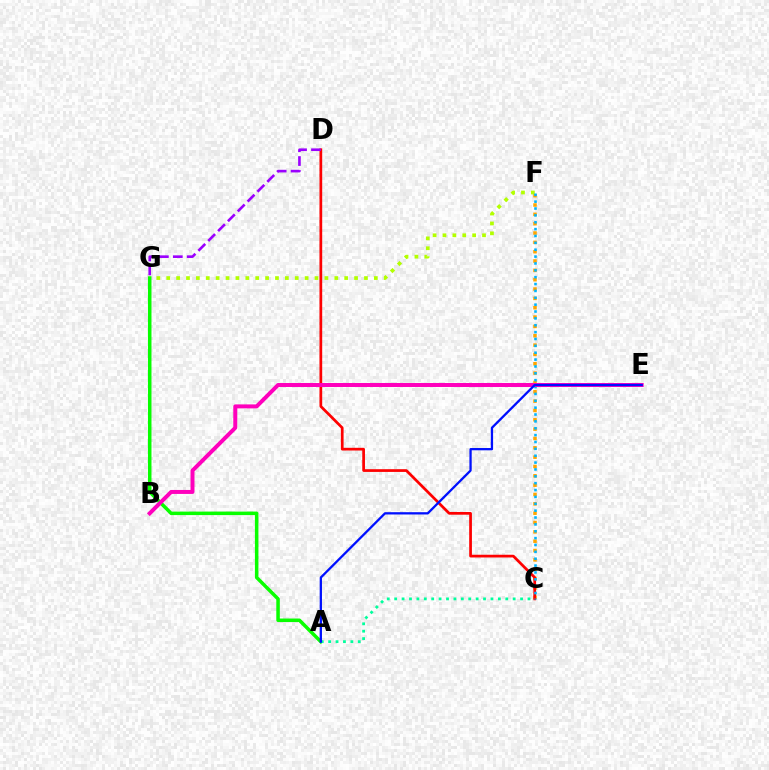{('C', 'F'): [{'color': '#ffa500', 'line_style': 'dotted', 'thickness': 2.54}, {'color': '#00b5ff', 'line_style': 'dotted', 'thickness': 1.87}], ('F', 'G'): [{'color': '#b3ff00', 'line_style': 'dotted', 'thickness': 2.69}], ('A', 'G'): [{'color': '#08ff00', 'line_style': 'solid', 'thickness': 2.53}], ('C', 'D'): [{'color': '#ff0000', 'line_style': 'solid', 'thickness': 1.96}], ('B', 'E'): [{'color': '#ff00bd', 'line_style': 'solid', 'thickness': 2.86}], ('A', 'C'): [{'color': '#00ff9d', 'line_style': 'dotted', 'thickness': 2.01}], ('A', 'E'): [{'color': '#0010ff', 'line_style': 'solid', 'thickness': 1.65}], ('D', 'G'): [{'color': '#9b00ff', 'line_style': 'dashed', 'thickness': 1.89}]}